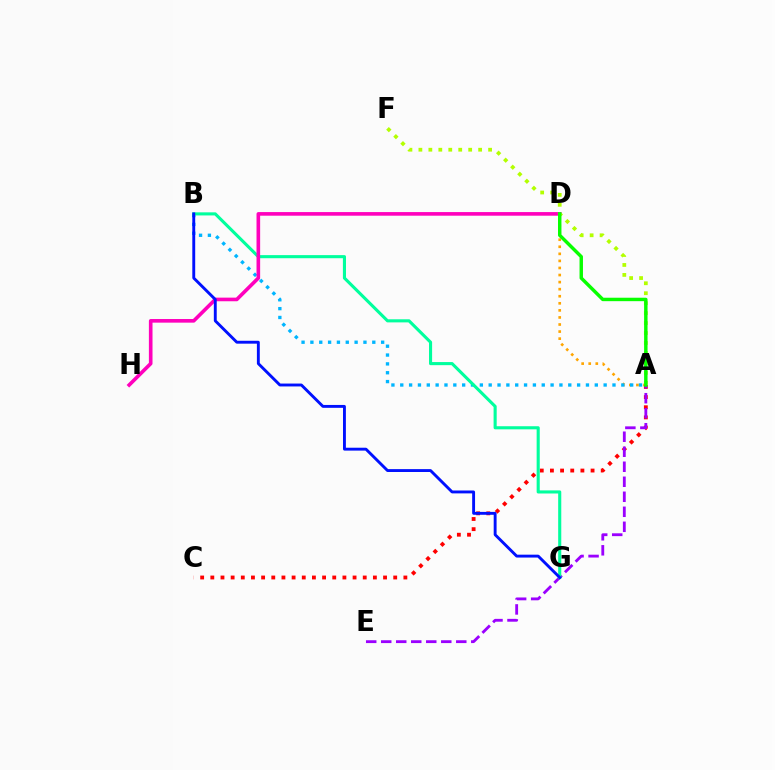{('A', 'D'): [{'color': '#ffa500', 'line_style': 'dotted', 'thickness': 1.92}, {'color': '#08ff00', 'line_style': 'solid', 'thickness': 2.47}], ('A', 'C'): [{'color': '#ff0000', 'line_style': 'dotted', 'thickness': 2.76}], ('A', 'E'): [{'color': '#9b00ff', 'line_style': 'dashed', 'thickness': 2.04}], ('A', 'B'): [{'color': '#00b5ff', 'line_style': 'dotted', 'thickness': 2.4}], ('B', 'G'): [{'color': '#00ff9d', 'line_style': 'solid', 'thickness': 2.23}, {'color': '#0010ff', 'line_style': 'solid', 'thickness': 2.08}], ('D', 'H'): [{'color': '#ff00bd', 'line_style': 'solid', 'thickness': 2.61}], ('A', 'F'): [{'color': '#b3ff00', 'line_style': 'dotted', 'thickness': 2.71}]}